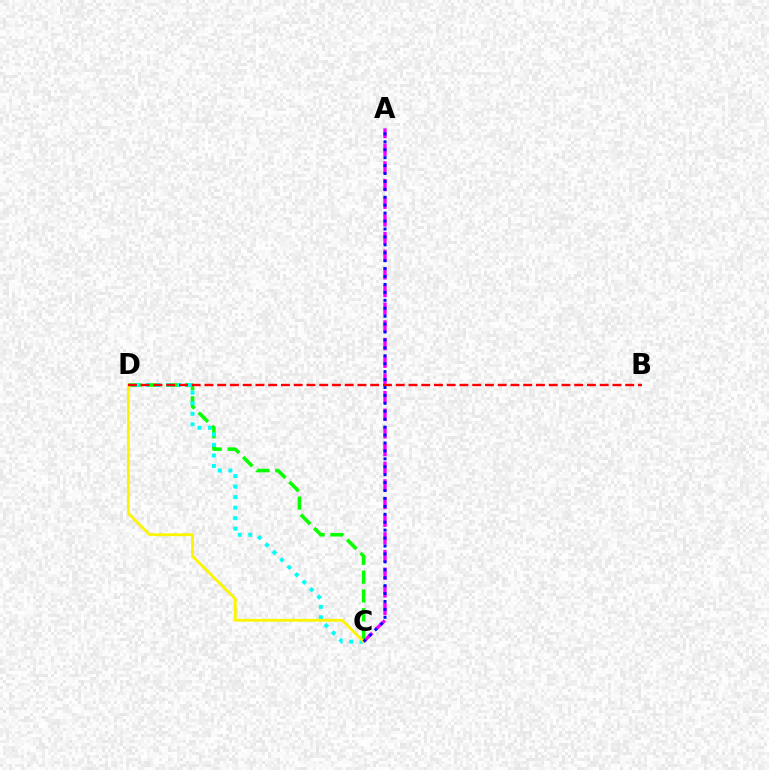{('A', 'C'): [{'color': '#ee00ff', 'line_style': 'dashed', 'thickness': 2.4}, {'color': '#0010ff', 'line_style': 'dotted', 'thickness': 2.15}], ('C', 'D'): [{'color': '#08ff00', 'line_style': 'dashed', 'thickness': 2.56}, {'color': '#00fff6', 'line_style': 'dotted', 'thickness': 2.86}, {'color': '#fcf500', 'line_style': 'solid', 'thickness': 2.02}], ('B', 'D'): [{'color': '#ff0000', 'line_style': 'dashed', 'thickness': 1.73}]}